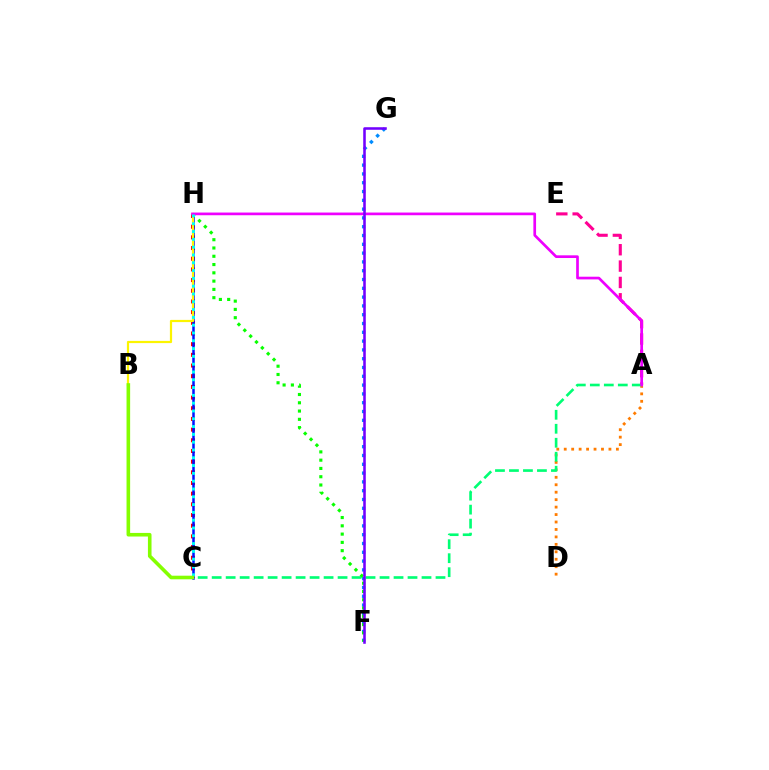{('C', 'H'): [{'color': '#ff0000', 'line_style': 'dotted', 'thickness': 2.9}, {'color': '#0010ff', 'line_style': 'solid', 'thickness': 1.81}, {'color': '#00fff6', 'line_style': 'dotted', 'thickness': 2.12}], ('A', 'E'): [{'color': '#ff0094', 'line_style': 'dashed', 'thickness': 2.22}], ('A', 'D'): [{'color': '#ff7c00', 'line_style': 'dotted', 'thickness': 2.02}], ('F', 'G'): [{'color': '#008cff', 'line_style': 'dotted', 'thickness': 2.39}, {'color': '#7200ff', 'line_style': 'solid', 'thickness': 1.84}], ('A', 'C'): [{'color': '#00ff74', 'line_style': 'dashed', 'thickness': 1.9}], ('F', 'H'): [{'color': '#08ff00', 'line_style': 'dotted', 'thickness': 2.25}], ('B', 'H'): [{'color': '#fcf500', 'line_style': 'solid', 'thickness': 1.59}], ('A', 'H'): [{'color': '#ee00ff', 'line_style': 'solid', 'thickness': 1.94}], ('B', 'C'): [{'color': '#84ff00', 'line_style': 'solid', 'thickness': 2.59}]}